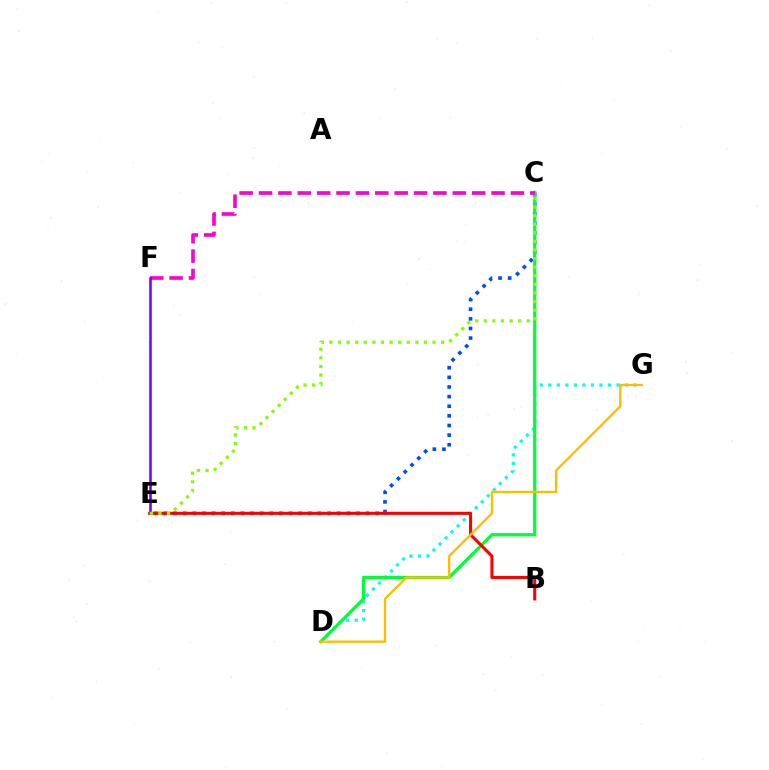{('D', 'G'): [{'color': '#00fff6', 'line_style': 'dotted', 'thickness': 2.32}, {'color': '#ffbd00', 'line_style': 'solid', 'thickness': 1.69}], ('C', 'E'): [{'color': '#004bff', 'line_style': 'dotted', 'thickness': 2.62}, {'color': '#84ff00', 'line_style': 'dotted', 'thickness': 2.33}], ('C', 'D'): [{'color': '#00ff39', 'line_style': 'solid', 'thickness': 2.37}], ('B', 'E'): [{'color': '#ff0000', 'line_style': 'solid', 'thickness': 2.21}], ('C', 'F'): [{'color': '#ff00cf', 'line_style': 'dashed', 'thickness': 2.63}], ('E', 'F'): [{'color': '#7200ff', 'line_style': 'solid', 'thickness': 1.82}]}